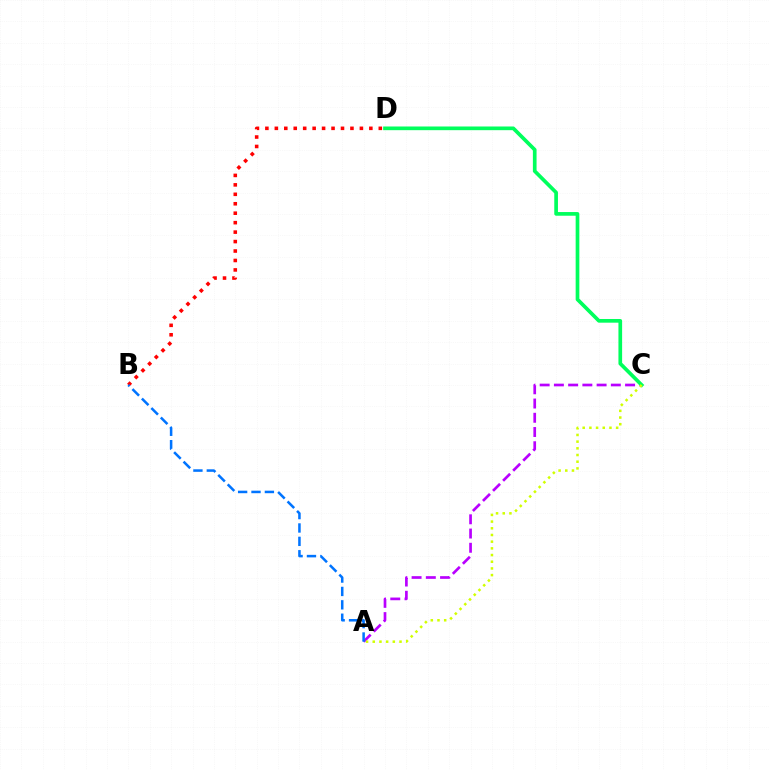{('A', 'C'): [{'color': '#b900ff', 'line_style': 'dashed', 'thickness': 1.93}, {'color': '#d1ff00', 'line_style': 'dotted', 'thickness': 1.82}], ('B', 'D'): [{'color': '#ff0000', 'line_style': 'dotted', 'thickness': 2.57}], ('A', 'B'): [{'color': '#0074ff', 'line_style': 'dashed', 'thickness': 1.82}], ('C', 'D'): [{'color': '#00ff5c', 'line_style': 'solid', 'thickness': 2.65}]}